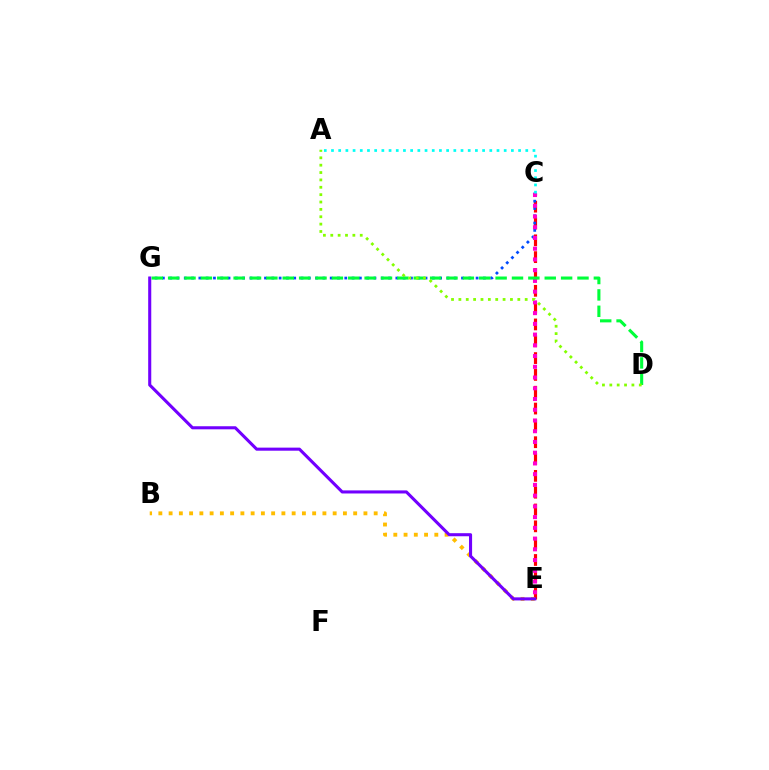{('C', 'E'): [{'color': '#ff0000', 'line_style': 'dashed', 'thickness': 2.29}, {'color': '#ff00cf', 'line_style': 'dotted', 'thickness': 2.92}], ('C', 'G'): [{'color': '#004bff', 'line_style': 'dotted', 'thickness': 1.98}], ('B', 'E'): [{'color': '#ffbd00', 'line_style': 'dotted', 'thickness': 2.79}], ('A', 'C'): [{'color': '#00fff6', 'line_style': 'dotted', 'thickness': 1.96}], ('E', 'G'): [{'color': '#7200ff', 'line_style': 'solid', 'thickness': 2.21}], ('D', 'G'): [{'color': '#00ff39', 'line_style': 'dashed', 'thickness': 2.22}], ('A', 'D'): [{'color': '#84ff00', 'line_style': 'dotted', 'thickness': 2.0}]}